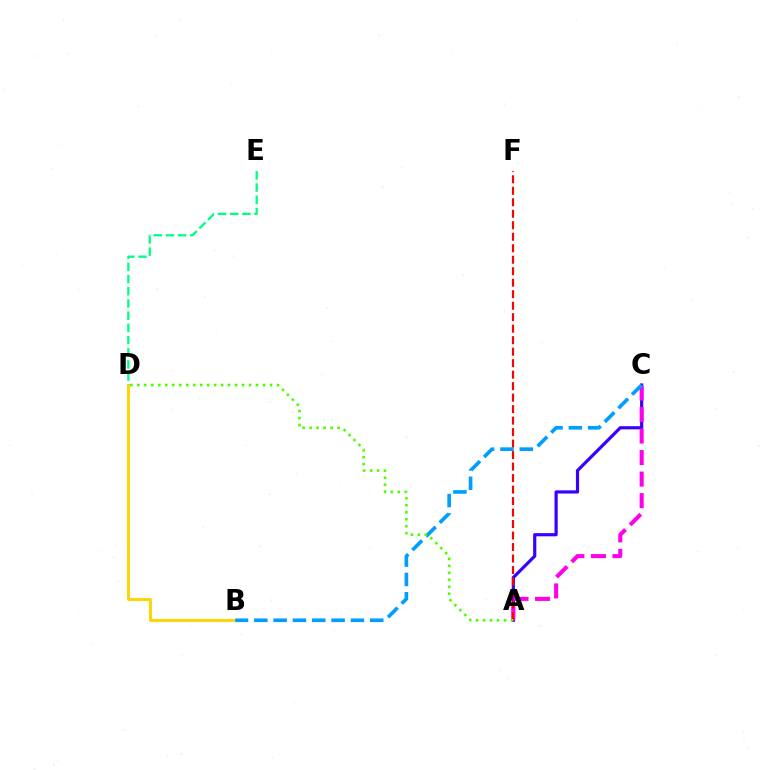{('B', 'D'): [{'color': '#ffd500', 'line_style': 'solid', 'thickness': 2.1}], ('A', 'C'): [{'color': '#3700ff', 'line_style': 'solid', 'thickness': 2.29}, {'color': '#ff00ed', 'line_style': 'dashed', 'thickness': 2.93}], ('A', 'F'): [{'color': '#ff0000', 'line_style': 'dashed', 'thickness': 1.56}], ('D', 'E'): [{'color': '#00ff86', 'line_style': 'dashed', 'thickness': 1.66}], ('B', 'C'): [{'color': '#009eff', 'line_style': 'dashed', 'thickness': 2.62}], ('A', 'D'): [{'color': '#4fff00', 'line_style': 'dotted', 'thickness': 1.9}]}